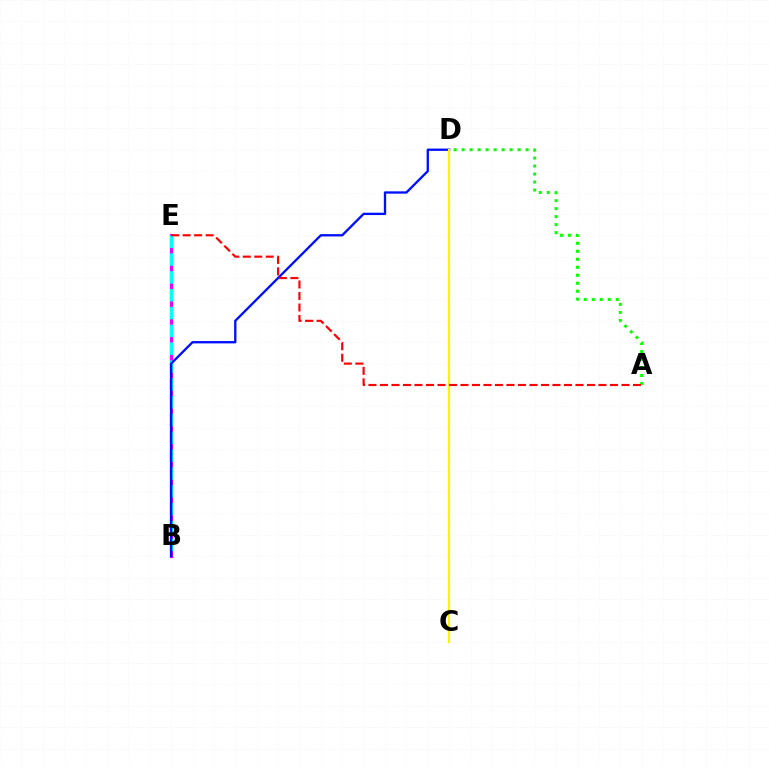{('B', 'E'): [{'color': '#ee00ff', 'line_style': 'solid', 'thickness': 2.28}, {'color': '#00fff6', 'line_style': 'dashed', 'thickness': 2.42}], ('B', 'D'): [{'color': '#0010ff', 'line_style': 'solid', 'thickness': 1.68}], ('A', 'D'): [{'color': '#08ff00', 'line_style': 'dotted', 'thickness': 2.17}], ('C', 'D'): [{'color': '#fcf500', 'line_style': 'solid', 'thickness': 1.56}], ('A', 'E'): [{'color': '#ff0000', 'line_style': 'dashed', 'thickness': 1.56}]}